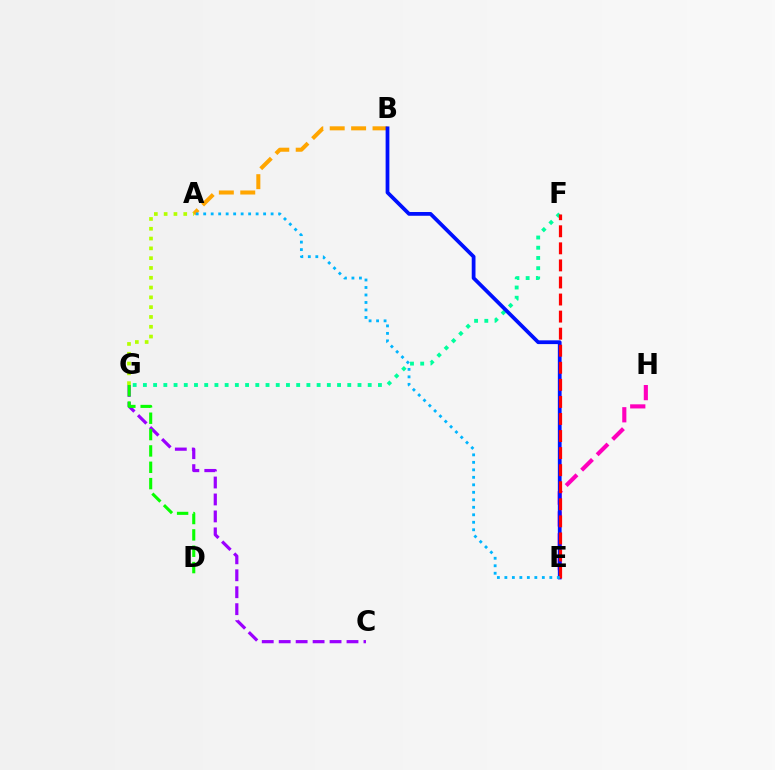{('A', 'B'): [{'color': '#ffa500', 'line_style': 'dashed', 'thickness': 2.91}], ('E', 'H'): [{'color': '#ff00bd', 'line_style': 'dashed', 'thickness': 2.97}], ('C', 'G'): [{'color': '#9b00ff', 'line_style': 'dashed', 'thickness': 2.3}], ('F', 'G'): [{'color': '#00ff9d', 'line_style': 'dotted', 'thickness': 2.78}], ('B', 'E'): [{'color': '#0010ff', 'line_style': 'solid', 'thickness': 2.71}], ('E', 'F'): [{'color': '#ff0000', 'line_style': 'dashed', 'thickness': 2.32}], ('D', 'G'): [{'color': '#08ff00', 'line_style': 'dashed', 'thickness': 2.22}], ('A', 'G'): [{'color': '#b3ff00', 'line_style': 'dotted', 'thickness': 2.66}], ('A', 'E'): [{'color': '#00b5ff', 'line_style': 'dotted', 'thickness': 2.04}]}